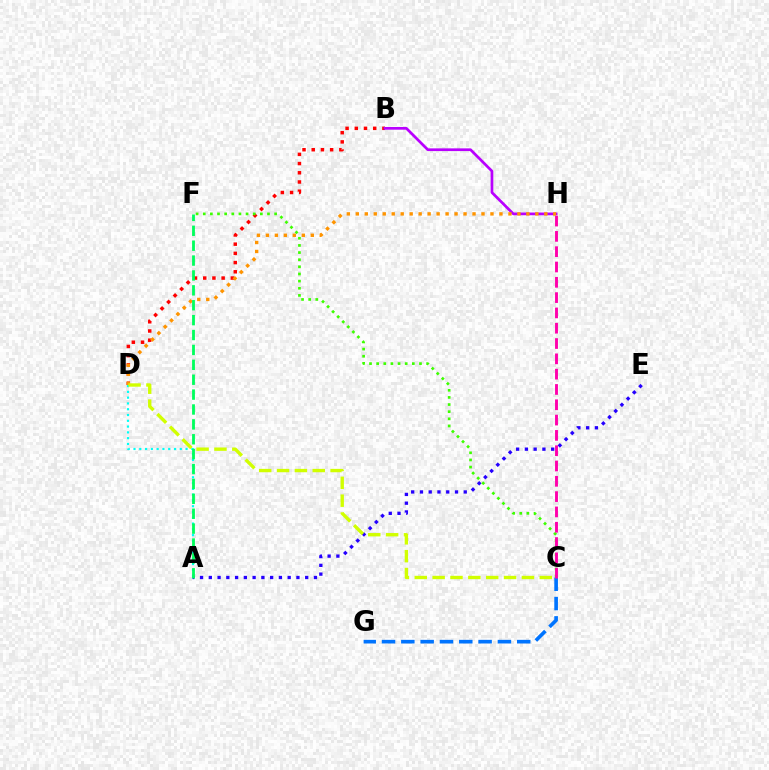{('C', 'G'): [{'color': '#0074ff', 'line_style': 'dashed', 'thickness': 2.62}], ('B', 'D'): [{'color': '#ff0000', 'line_style': 'dotted', 'thickness': 2.5}], ('A', 'E'): [{'color': '#2500ff', 'line_style': 'dotted', 'thickness': 2.38}], ('C', 'F'): [{'color': '#3dff00', 'line_style': 'dotted', 'thickness': 1.94}], ('C', 'H'): [{'color': '#ff00ac', 'line_style': 'dashed', 'thickness': 2.08}], ('A', 'D'): [{'color': '#00fff6', 'line_style': 'dotted', 'thickness': 1.57}], ('B', 'H'): [{'color': '#b900ff', 'line_style': 'solid', 'thickness': 1.96}], ('D', 'H'): [{'color': '#ff9400', 'line_style': 'dotted', 'thickness': 2.44}], ('C', 'D'): [{'color': '#d1ff00', 'line_style': 'dashed', 'thickness': 2.43}], ('A', 'F'): [{'color': '#00ff5c', 'line_style': 'dashed', 'thickness': 2.02}]}